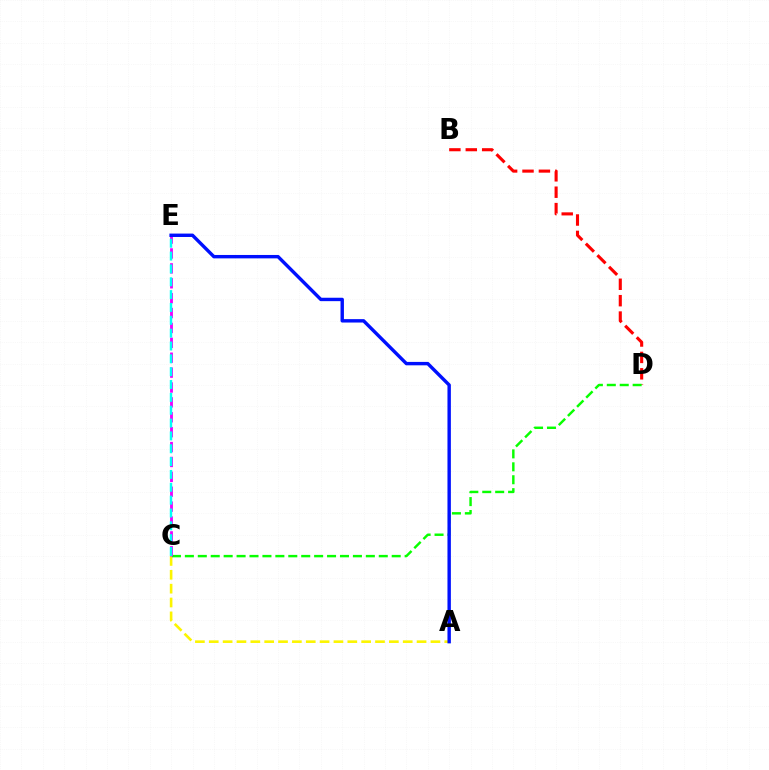{('A', 'C'): [{'color': '#fcf500', 'line_style': 'dashed', 'thickness': 1.88}], ('B', 'D'): [{'color': '#ff0000', 'line_style': 'dashed', 'thickness': 2.23}], ('C', 'D'): [{'color': '#08ff00', 'line_style': 'dashed', 'thickness': 1.76}], ('C', 'E'): [{'color': '#ee00ff', 'line_style': 'dashed', 'thickness': 2.02}, {'color': '#00fff6', 'line_style': 'dashed', 'thickness': 1.75}], ('A', 'E'): [{'color': '#0010ff', 'line_style': 'solid', 'thickness': 2.45}]}